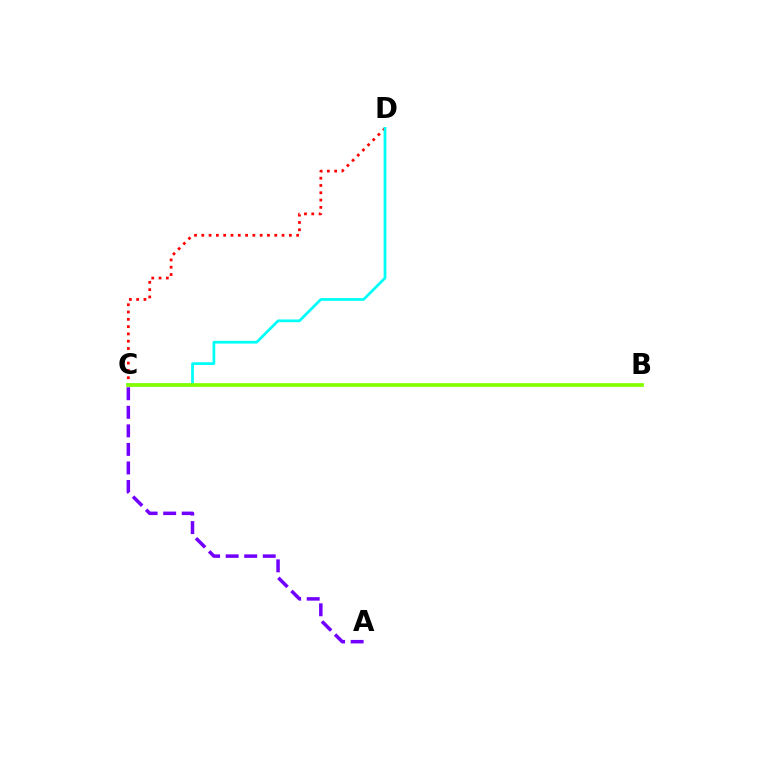{('C', 'D'): [{'color': '#ff0000', 'line_style': 'dotted', 'thickness': 1.98}, {'color': '#00fff6', 'line_style': 'solid', 'thickness': 1.97}], ('A', 'C'): [{'color': '#7200ff', 'line_style': 'dashed', 'thickness': 2.52}], ('B', 'C'): [{'color': '#84ff00', 'line_style': 'solid', 'thickness': 2.68}]}